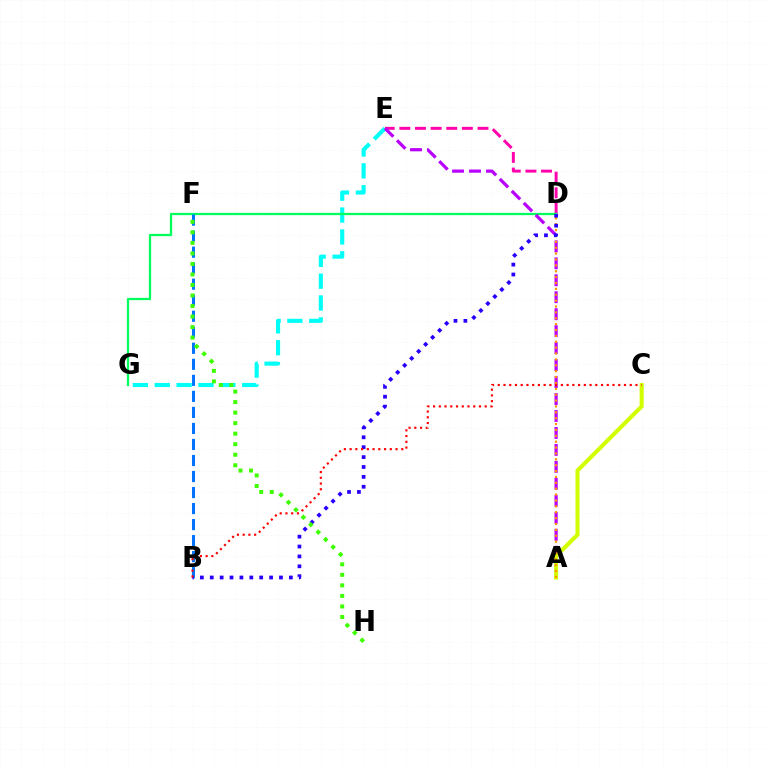{('D', 'E'): [{'color': '#ff00ac', 'line_style': 'dashed', 'thickness': 2.12}], ('E', 'G'): [{'color': '#00fff6', 'line_style': 'dashed', 'thickness': 2.97}], ('D', 'G'): [{'color': '#00ff5c', 'line_style': 'solid', 'thickness': 1.63}], ('A', 'E'): [{'color': '#b900ff', 'line_style': 'dashed', 'thickness': 2.3}], ('A', 'C'): [{'color': '#d1ff00', 'line_style': 'solid', 'thickness': 2.93}], ('A', 'D'): [{'color': '#ff9400', 'line_style': 'dotted', 'thickness': 1.6}], ('B', 'F'): [{'color': '#0074ff', 'line_style': 'dashed', 'thickness': 2.18}], ('B', 'D'): [{'color': '#2500ff', 'line_style': 'dotted', 'thickness': 2.69}], ('F', 'H'): [{'color': '#3dff00', 'line_style': 'dotted', 'thickness': 2.86}], ('B', 'C'): [{'color': '#ff0000', 'line_style': 'dotted', 'thickness': 1.56}]}